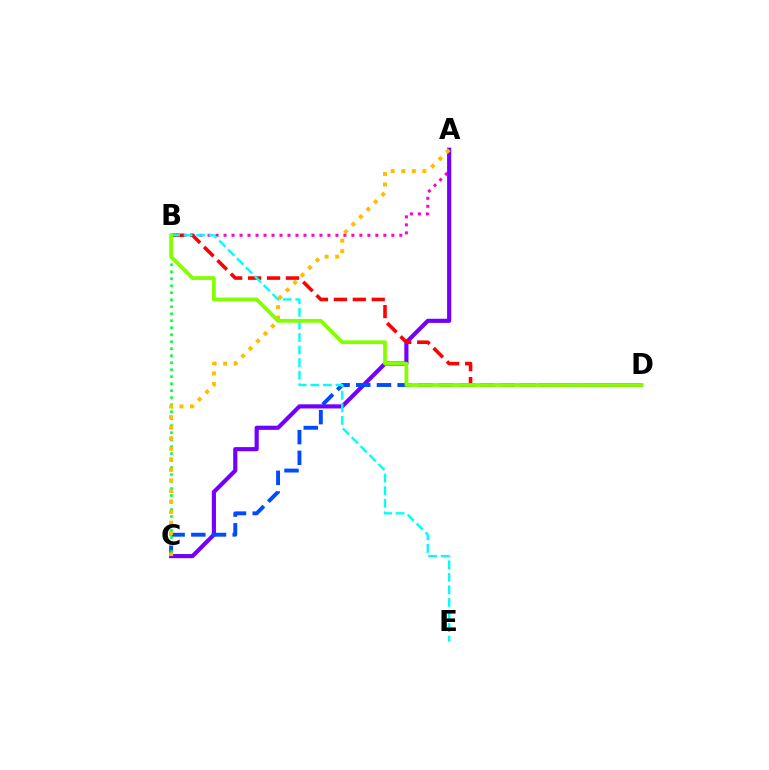{('A', 'B'): [{'color': '#ff00cf', 'line_style': 'dotted', 'thickness': 2.17}], ('A', 'C'): [{'color': '#7200ff', 'line_style': 'solid', 'thickness': 2.98}, {'color': '#ffbd00', 'line_style': 'dotted', 'thickness': 2.87}], ('C', 'D'): [{'color': '#004bff', 'line_style': 'dashed', 'thickness': 2.81}], ('B', 'D'): [{'color': '#ff0000', 'line_style': 'dashed', 'thickness': 2.57}, {'color': '#84ff00', 'line_style': 'solid', 'thickness': 2.73}], ('B', 'C'): [{'color': '#00ff39', 'line_style': 'dotted', 'thickness': 1.9}], ('B', 'E'): [{'color': '#00fff6', 'line_style': 'dashed', 'thickness': 1.71}]}